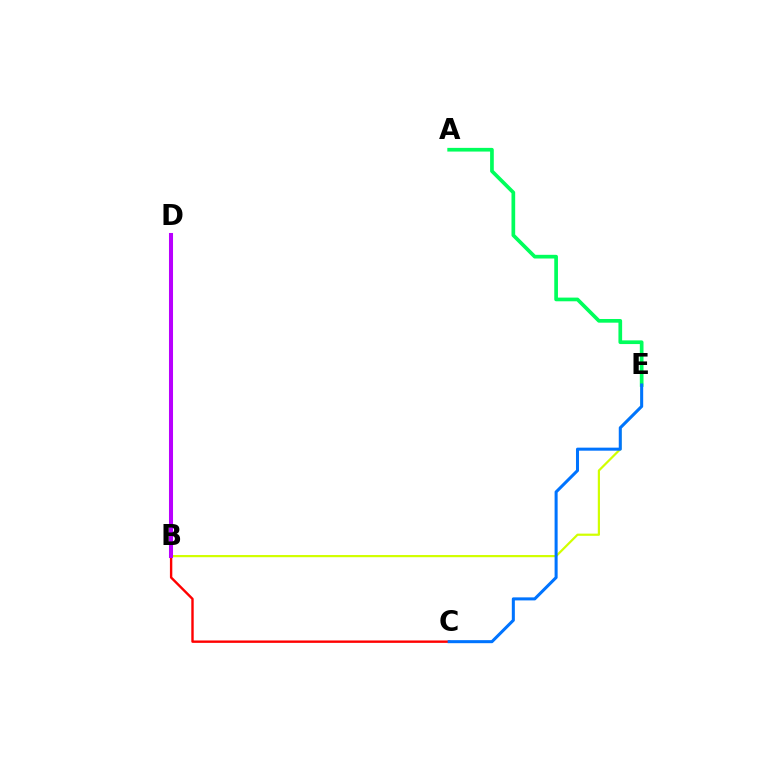{('B', 'E'): [{'color': '#d1ff00', 'line_style': 'solid', 'thickness': 1.58}], ('B', 'C'): [{'color': '#ff0000', 'line_style': 'solid', 'thickness': 1.73}], ('A', 'E'): [{'color': '#00ff5c', 'line_style': 'solid', 'thickness': 2.66}], ('C', 'E'): [{'color': '#0074ff', 'line_style': 'solid', 'thickness': 2.19}], ('B', 'D'): [{'color': '#b900ff', 'line_style': 'solid', 'thickness': 2.91}]}